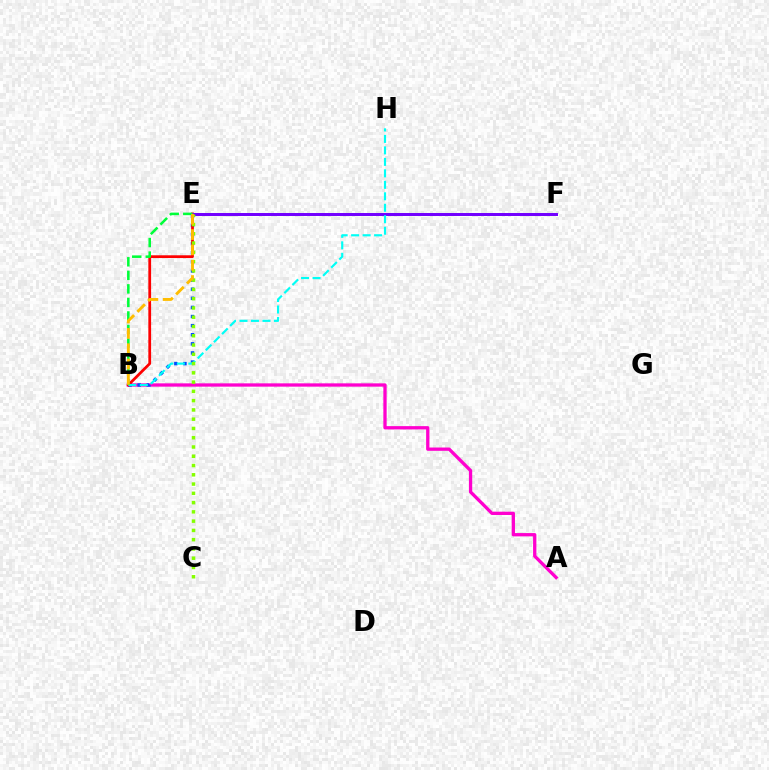{('A', 'B'): [{'color': '#ff00cf', 'line_style': 'solid', 'thickness': 2.37}], ('B', 'E'): [{'color': '#004bff', 'line_style': 'dotted', 'thickness': 2.47}, {'color': '#ff0000', 'line_style': 'solid', 'thickness': 1.99}, {'color': '#00ff39', 'line_style': 'dashed', 'thickness': 1.84}, {'color': '#ffbd00', 'line_style': 'dashed', 'thickness': 2.08}], ('E', 'F'): [{'color': '#7200ff', 'line_style': 'solid', 'thickness': 2.14}], ('B', 'H'): [{'color': '#00fff6', 'line_style': 'dashed', 'thickness': 1.56}], ('C', 'E'): [{'color': '#84ff00', 'line_style': 'dotted', 'thickness': 2.52}]}